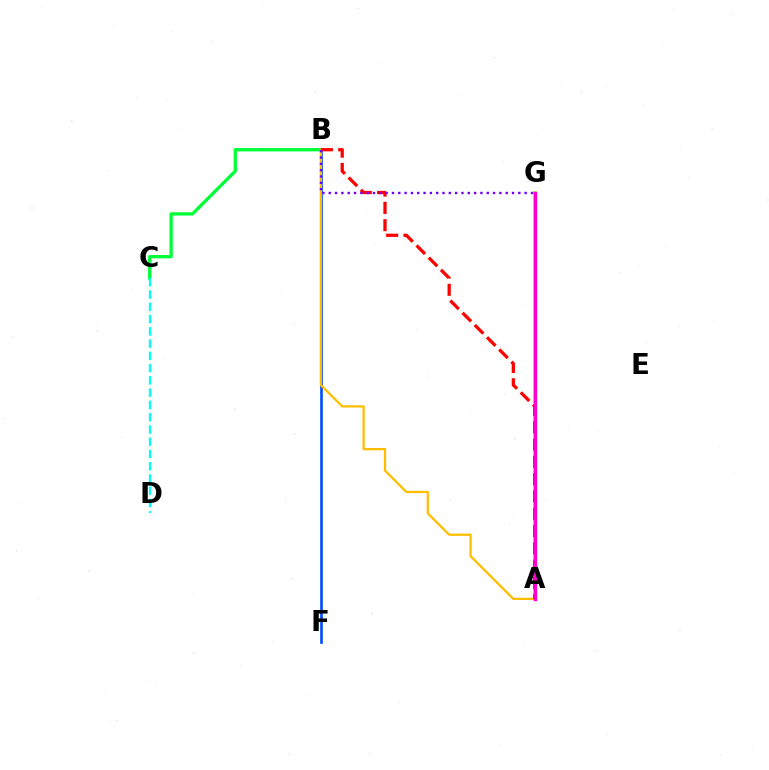{('B', 'C'): [{'color': '#00ff39', 'line_style': 'solid', 'thickness': 2.39}], ('B', 'F'): [{'color': '#004bff', 'line_style': 'solid', 'thickness': 1.88}], ('A', 'G'): [{'color': '#84ff00', 'line_style': 'solid', 'thickness': 2.57}, {'color': '#ff00cf', 'line_style': 'solid', 'thickness': 2.42}], ('A', 'B'): [{'color': '#ffbd00', 'line_style': 'solid', 'thickness': 1.64}, {'color': '#ff0000', 'line_style': 'dashed', 'thickness': 2.35}], ('C', 'D'): [{'color': '#00fff6', 'line_style': 'dashed', 'thickness': 1.67}], ('B', 'G'): [{'color': '#7200ff', 'line_style': 'dotted', 'thickness': 1.72}]}